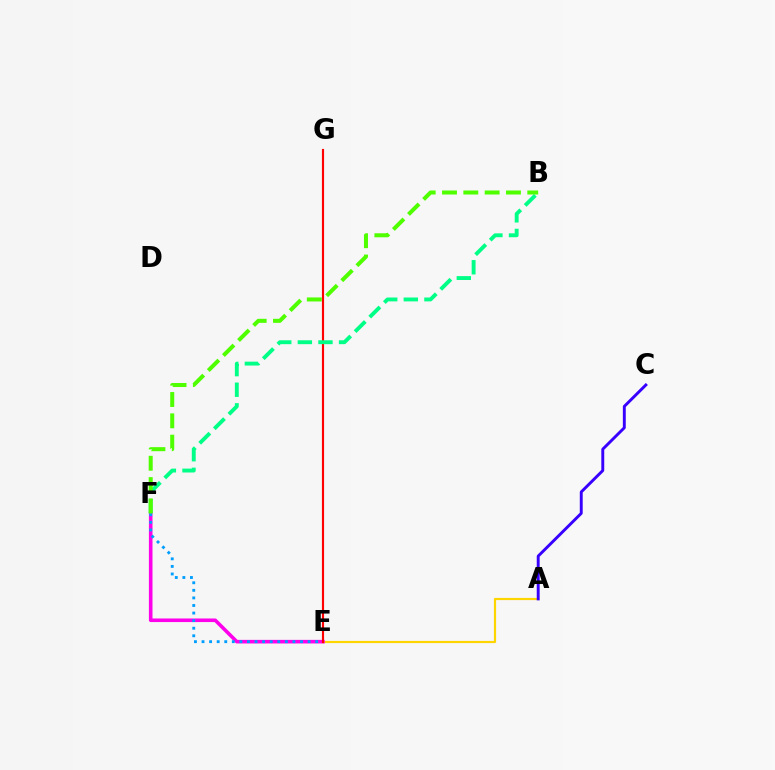{('A', 'E'): [{'color': '#ffd500', 'line_style': 'solid', 'thickness': 1.57}], ('E', 'F'): [{'color': '#ff00ed', 'line_style': 'solid', 'thickness': 2.59}, {'color': '#009eff', 'line_style': 'dotted', 'thickness': 2.06}], ('A', 'C'): [{'color': '#3700ff', 'line_style': 'solid', 'thickness': 2.1}], ('E', 'G'): [{'color': '#ff0000', 'line_style': 'solid', 'thickness': 1.54}], ('B', 'F'): [{'color': '#00ff86', 'line_style': 'dashed', 'thickness': 2.8}, {'color': '#4fff00', 'line_style': 'dashed', 'thickness': 2.9}]}